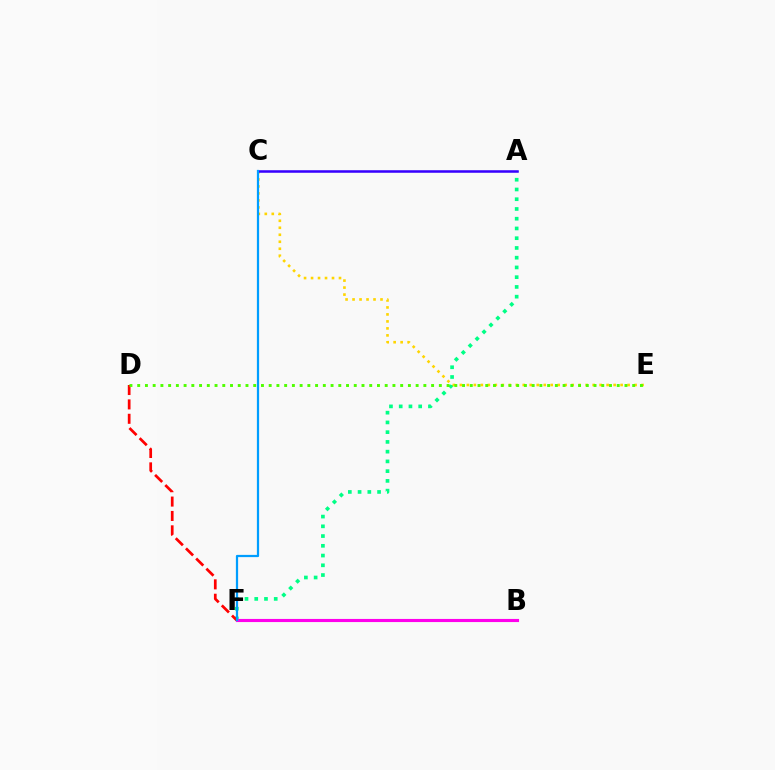{('A', 'F'): [{'color': '#00ff86', 'line_style': 'dotted', 'thickness': 2.65}], ('C', 'E'): [{'color': '#ffd500', 'line_style': 'dotted', 'thickness': 1.9}], ('D', 'F'): [{'color': '#ff0000', 'line_style': 'dashed', 'thickness': 1.95}], ('B', 'F'): [{'color': '#ff00ed', 'line_style': 'solid', 'thickness': 2.25}], ('D', 'E'): [{'color': '#4fff00', 'line_style': 'dotted', 'thickness': 2.1}], ('A', 'C'): [{'color': '#3700ff', 'line_style': 'solid', 'thickness': 1.82}], ('C', 'F'): [{'color': '#009eff', 'line_style': 'solid', 'thickness': 1.61}]}